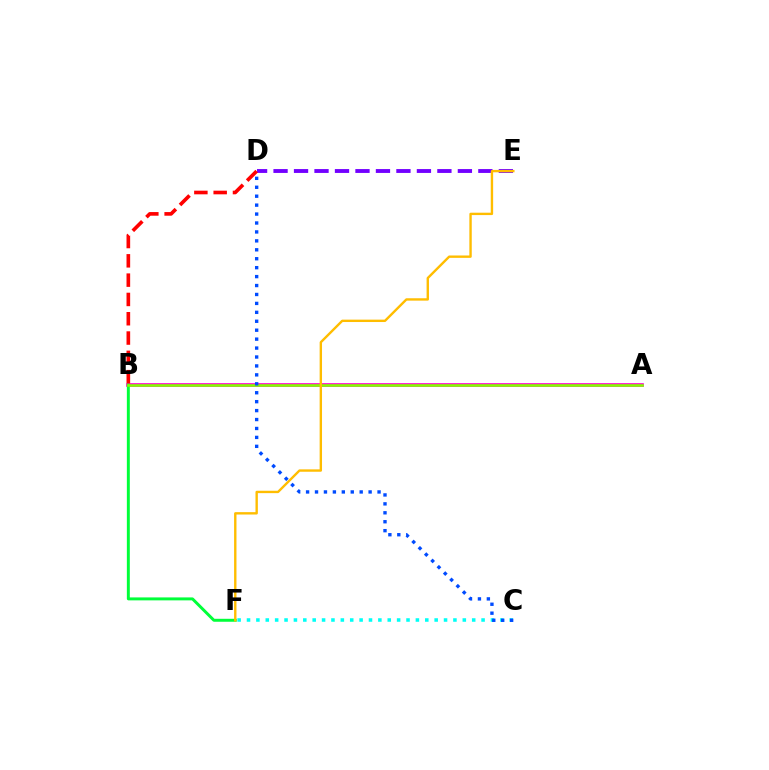{('A', 'B'): [{'color': '#ff00cf', 'line_style': 'solid', 'thickness': 2.65}, {'color': '#84ff00', 'line_style': 'solid', 'thickness': 1.86}], ('B', 'F'): [{'color': '#00ff39', 'line_style': 'solid', 'thickness': 2.13}], ('C', 'F'): [{'color': '#00fff6', 'line_style': 'dotted', 'thickness': 2.55}], ('D', 'E'): [{'color': '#7200ff', 'line_style': 'dashed', 'thickness': 2.78}], ('E', 'F'): [{'color': '#ffbd00', 'line_style': 'solid', 'thickness': 1.71}], ('C', 'D'): [{'color': '#004bff', 'line_style': 'dotted', 'thickness': 2.43}], ('B', 'D'): [{'color': '#ff0000', 'line_style': 'dashed', 'thickness': 2.62}]}